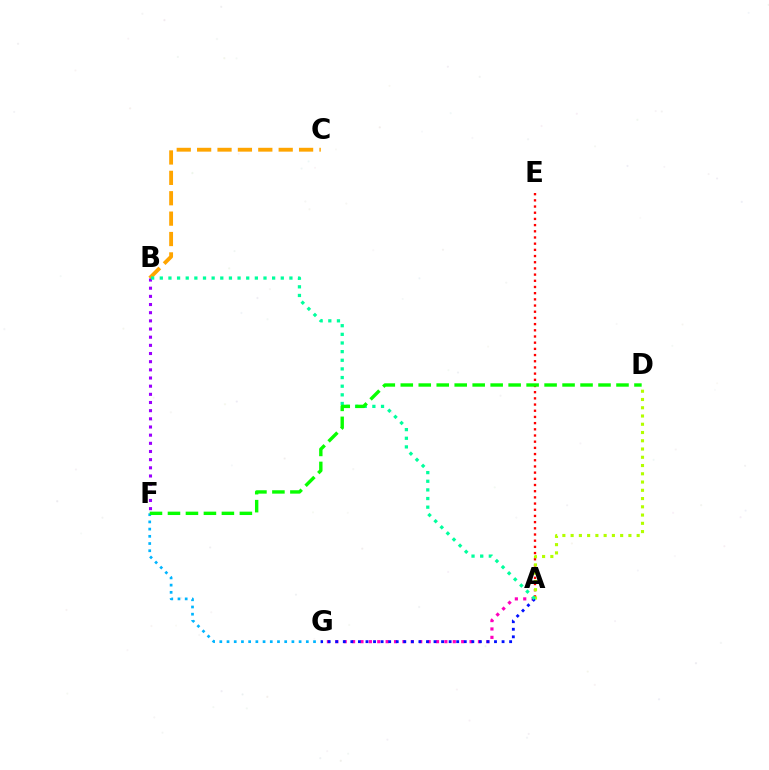{('A', 'E'): [{'color': '#ff0000', 'line_style': 'dotted', 'thickness': 1.68}], ('A', 'D'): [{'color': '#b3ff00', 'line_style': 'dotted', 'thickness': 2.24}], ('B', 'C'): [{'color': '#ffa500', 'line_style': 'dashed', 'thickness': 2.77}], ('A', 'G'): [{'color': '#ff00bd', 'line_style': 'dotted', 'thickness': 2.28}, {'color': '#0010ff', 'line_style': 'dotted', 'thickness': 2.05}], ('B', 'F'): [{'color': '#9b00ff', 'line_style': 'dotted', 'thickness': 2.22}], ('A', 'B'): [{'color': '#00ff9d', 'line_style': 'dotted', 'thickness': 2.35}], ('F', 'G'): [{'color': '#00b5ff', 'line_style': 'dotted', 'thickness': 1.96}], ('D', 'F'): [{'color': '#08ff00', 'line_style': 'dashed', 'thickness': 2.44}]}